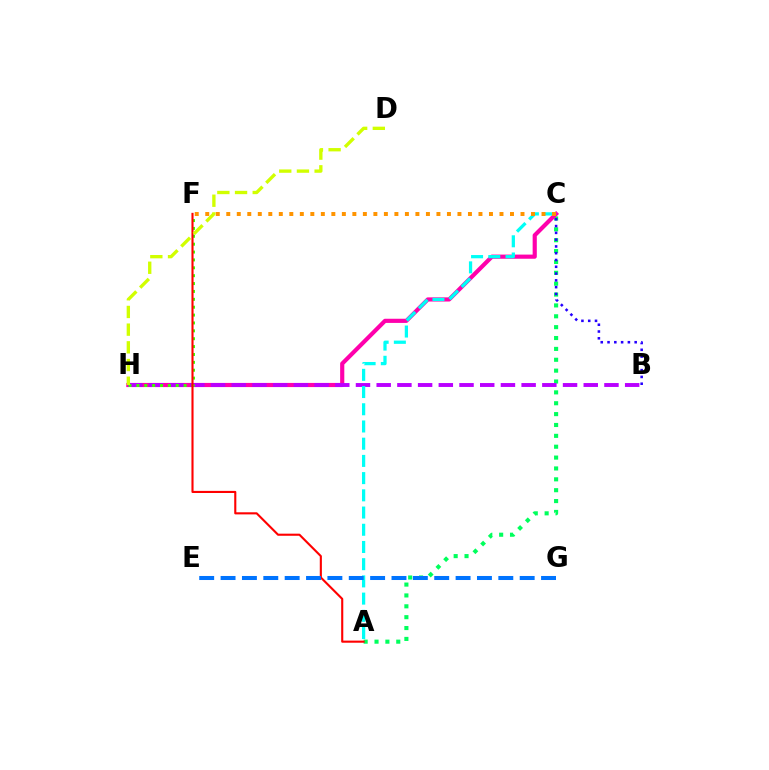{('A', 'C'): [{'color': '#00ff5c', 'line_style': 'dotted', 'thickness': 2.95}, {'color': '#00fff6', 'line_style': 'dashed', 'thickness': 2.34}], ('C', 'H'): [{'color': '#ff00ac', 'line_style': 'solid', 'thickness': 2.99}], ('B', 'H'): [{'color': '#b900ff', 'line_style': 'dashed', 'thickness': 2.81}], ('F', 'H'): [{'color': '#3dff00', 'line_style': 'dotted', 'thickness': 2.14}], ('A', 'F'): [{'color': '#ff0000', 'line_style': 'solid', 'thickness': 1.52}], ('C', 'F'): [{'color': '#ff9400', 'line_style': 'dotted', 'thickness': 2.86}], ('B', 'C'): [{'color': '#2500ff', 'line_style': 'dotted', 'thickness': 1.84}], ('E', 'G'): [{'color': '#0074ff', 'line_style': 'dashed', 'thickness': 2.9}], ('D', 'H'): [{'color': '#d1ff00', 'line_style': 'dashed', 'thickness': 2.4}]}